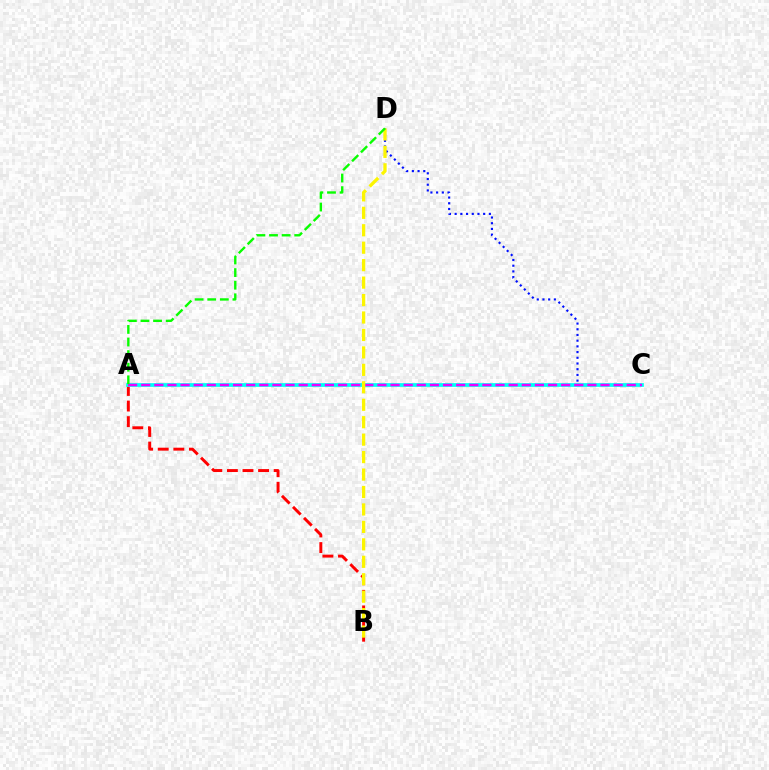{('C', 'D'): [{'color': '#0010ff', 'line_style': 'dotted', 'thickness': 1.55}], ('A', 'B'): [{'color': '#ff0000', 'line_style': 'dashed', 'thickness': 2.12}], ('A', 'C'): [{'color': '#00fff6', 'line_style': 'solid', 'thickness': 2.69}, {'color': '#ee00ff', 'line_style': 'dashed', 'thickness': 1.78}], ('B', 'D'): [{'color': '#fcf500', 'line_style': 'dashed', 'thickness': 2.37}], ('A', 'D'): [{'color': '#08ff00', 'line_style': 'dashed', 'thickness': 1.71}]}